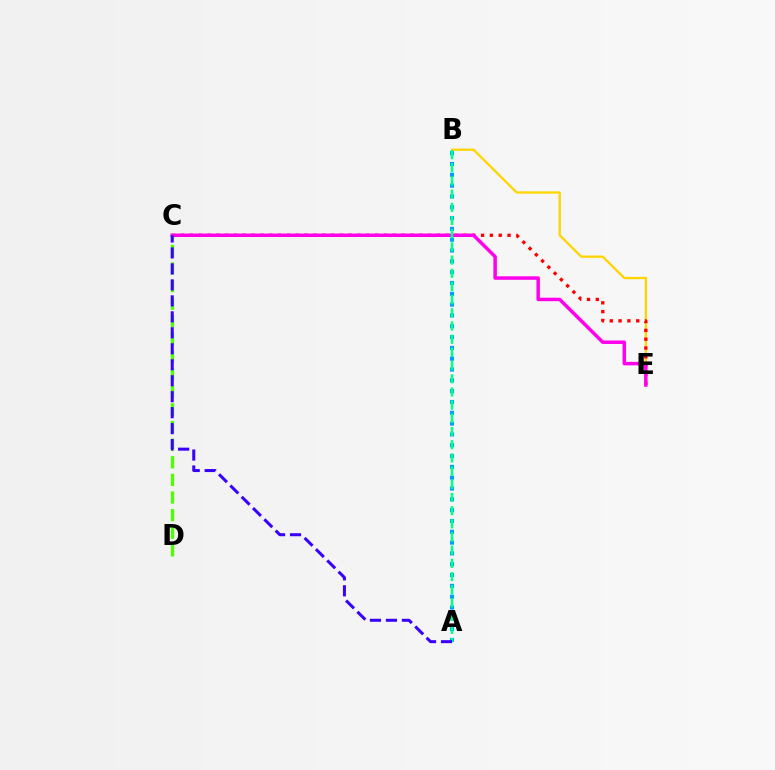{('A', 'B'): [{'color': '#009eff', 'line_style': 'dotted', 'thickness': 2.94}, {'color': '#00ff86', 'line_style': 'dashed', 'thickness': 1.79}], ('B', 'E'): [{'color': '#ffd500', 'line_style': 'solid', 'thickness': 1.65}], ('C', 'E'): [{'color': '#ff0000', 'line_style': 'dotted', 'thickness': 2.4}, {'color': '#ff00ed', 'line_style': 'solid', 'thickness': 2.51}], ('C', 'D'): [{'color': '#4fff00', 'line_style': 'dashed', 'thickness': 2.39}], ('A', 'C'): [{'color': '#3700ff', 'line_style': 'dashed', 'thickness': 2.17}]}